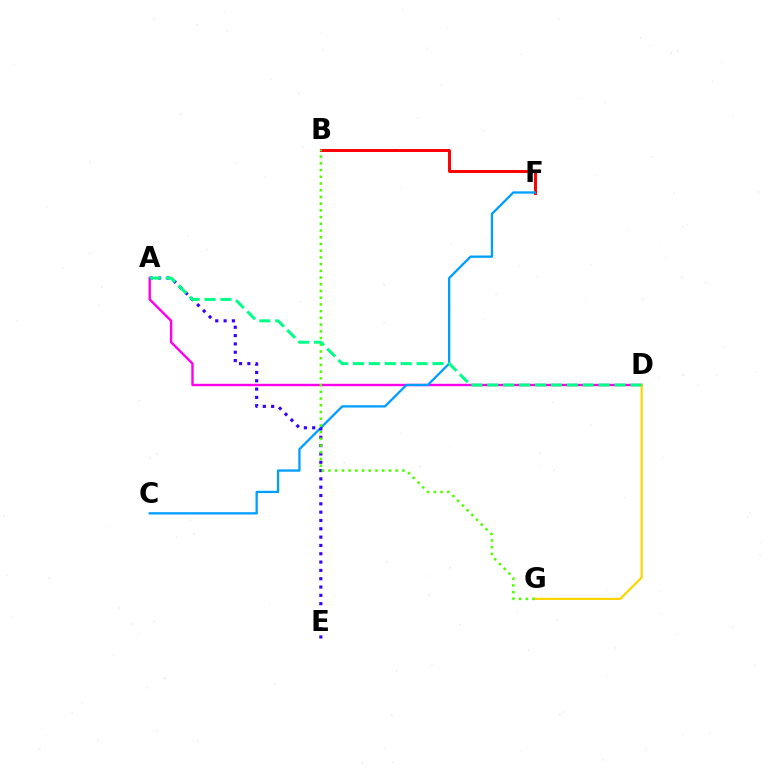{('A', 'D'): [{'color': '#ff00ed', 'line_style': 'solid', 'thickness': 1.73}, {'color': '#00ff86', 'line_style': 'dashed', 'thickness': 2.16}], ('D', 'G'): [{'color': '#ffd500', 'line_style': 'solid', 'thickness': 1.59}], ('B', 'F'): [{'color': '#ff0000', 'line_style': 'solid', 'thickness': 2.12}], ('C', 'F'): [{'color': '#009eff', 'line_style': 'solid', 'thickness': 1.66}], ('A', 'E'): [{'color': '#3700ff', 'line_style': 'dotted', 'thickness': 2.26}], ('B', 'G'): [{'color': '#4fff00', 'line_style': 'dotted', 'thickness': 1.83}]}